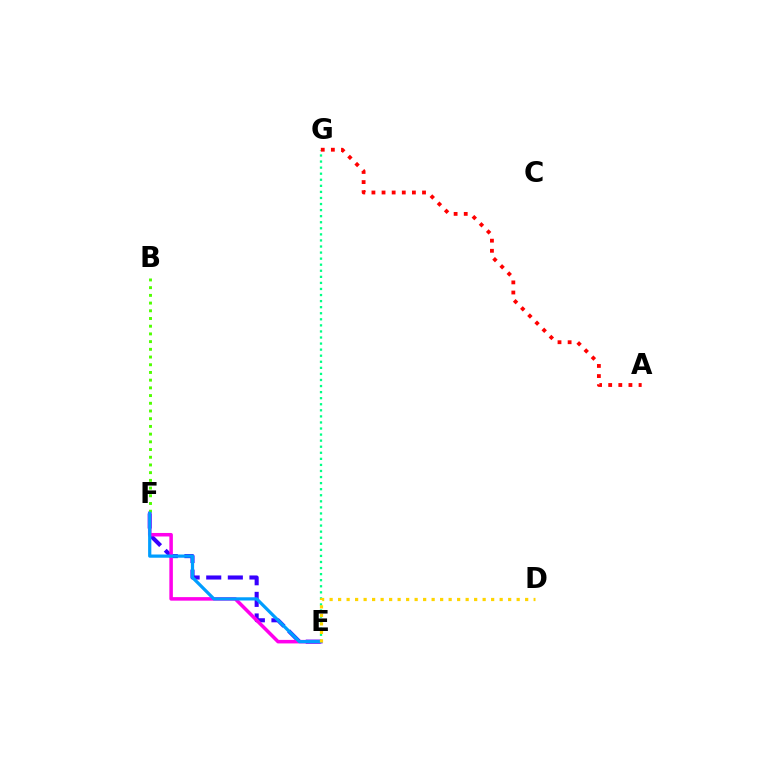{('E', 'F'): [{'color': '#3700ff', 'line_style': 'dashed', 'thickness': 2.93}, {'color': '#ff00ed', 'line_style': 'solid', 'thickness': 2.54}, {'color': '#009eff', 'line_style': 'solid', 'thickness': 2.32}], ('E', 'G'): [{'color': '#00ff86', 'line_style': 'dotted', 'thickness': 1.65}], ('A', 'G'): [{'color': '#ff0000', 'line_style': 'dotted', 'thickness': 2.75}], ('B', 'F'): [{'color': '#4fff00', 'line_style': 'dotted', 'thickness': 2.09}], ('D', 'E'): [{'color': '#ffd500', 'line_style': 'dotted', 'thickness': 2.31}]}